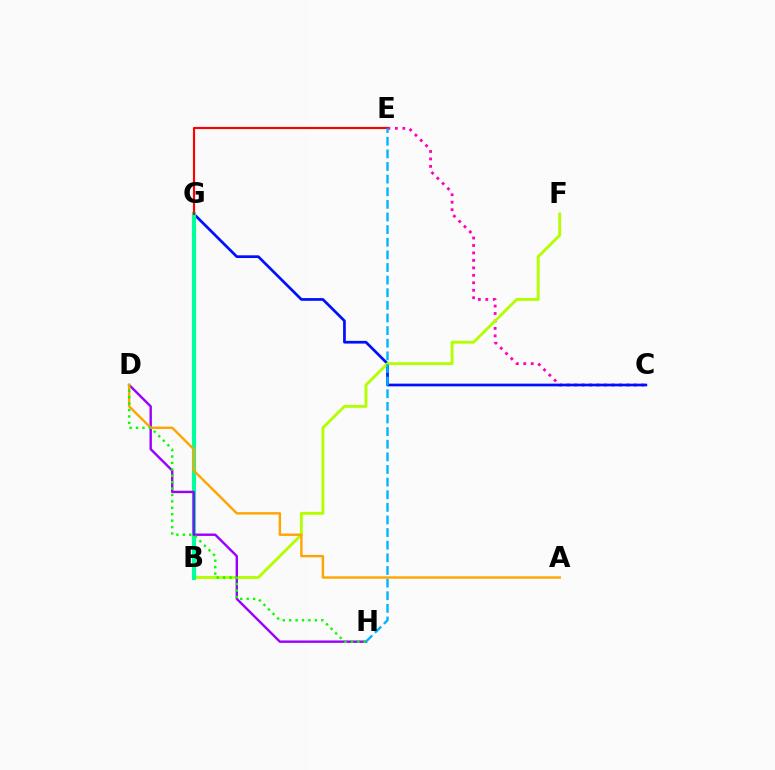{('C', 'E'): [{'color': '#ff00bd', 'line_style': 'dotted', 'thickness': 2.03}], ('C', 'G'): [{'color': '#0010ff', 'line_style': 'solid', 'thickness': 1.96}], ('B', 'F'): [{'color': '#b3ff00', 'line_style': 'solid', 'thickness': 2.07}], ('B', 'G'): [{'color': '#00ff9d', 'line_style': 'solid', 'thickness': 2.97}], ('E', 'G'): [{'color': '#ff0000', 'line_style': 'solid', 'thickness': 1.55}], ('D', 'H'): [{'color': '#9b00ff', 'line_style': 'solid', 'thickness': 1.73}, {'color': '#08ff00', 'line_style': 'dotted', 'thickness': 1.74}], ('E', 'H'): [{'color': '#00b5ff', 'line_style': 'dashed', 'thickness': 1.72}], ('A', 'D'): [{'color': '#ffa500', 'line_style': 'solid', 'thickness': 1.73}]}